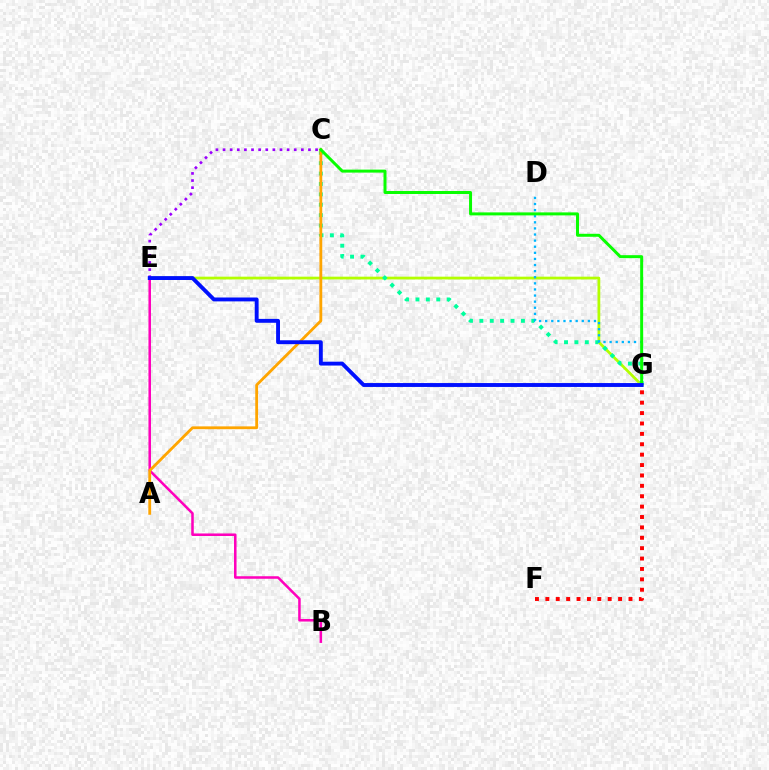{('E', 'G'): [{'color': '#b3ff00', 'line_style': 'solid', 'thickness': 1.99}, {'color': '#0010ff', 'line_style': 'solid', 'thickness': 2.8}], ('C', 'G'): [{'color': '#00ff9d', 'line_style': 'dotted', 'thickness': 2.82}, {'color': '#08ff00', 'line_style': 'solid', 'thickness': 2.15}], ('C', 'E'): [{'color': '#9b00ff', 'line_style': 'dotted', 'thickness': 1.93}], ('D', 'G'): [{'color': '#00b5ff', 'line_style': 'dotted', 'thickness': 1.66}], ('B', 'E'): [{'color': '#ff00bd', 'line_style': 'solid', 'thickness': 1.82}], ('A', 'C'): [{'color': '#ffa500', 'line_style': 'solid', 'thickness': 2.03}], ('F', 'G'): [{'color': '#ff0000', 'line_style': 'dotted', 'thickness': 2.82}]}